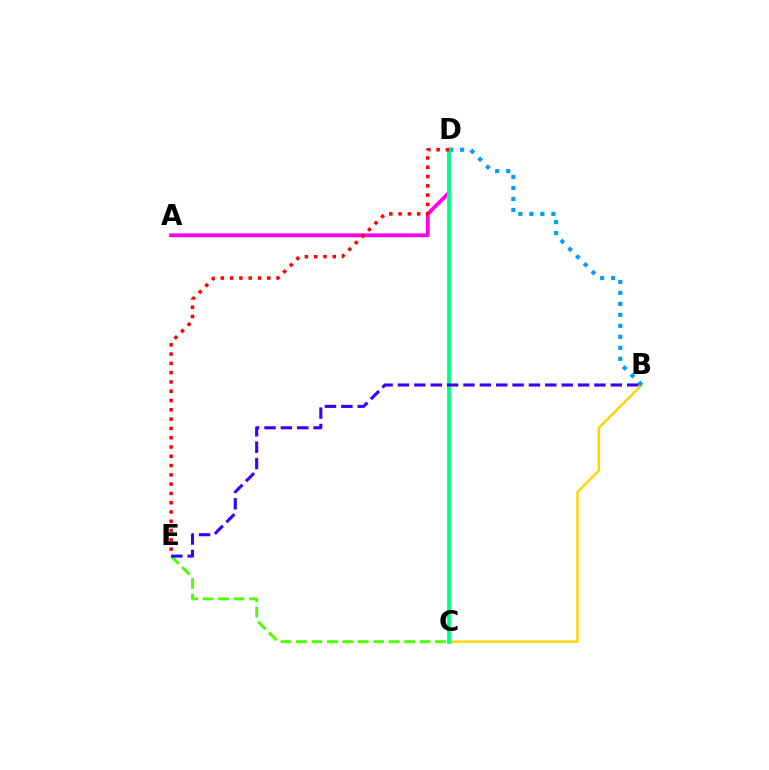{('B', 'C'): [{'color': '#ffd500', 'line_style': 'solid', 'thickness': 1.75}], ('C', 'E'): [{'color': '#4fff00', 'line_style': 'dashed', 'thickness': 2.1}], ('A', 'D'): [{'color': '#ff00ed', 'line_style': 'solid', 'thickness': 2.74}], ('B', 'D'): [{'color': '#009eff', 'line_style': 'dotted', 'thickness': 2.99}], ('C', 'D'): [{'color': '#00ff86', 'line_style': 'solid', 'thickness': 2.72}], ('D', 'E'): [{'color': '#ff0000', 'line_style': 'dotted', 'thickness': 2.52}], ('B', 'E'): [{'color': '#3700ff', 'line_style': 'dashed', 'thickness': 2.22}]}